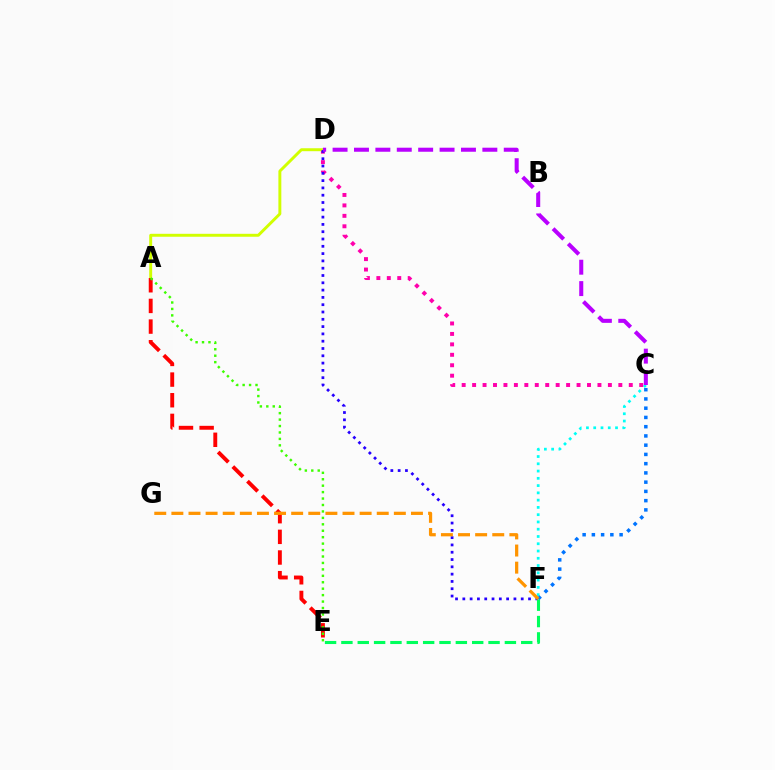{('C', 'F'): [{'color': '#00fff6', 'line_style': 'dotted', 'thickness': 1.97}, {'color': '#0074ff', 'line_style': 'dotted', 'thickness': 2.51}], ('C', 'D'): [{'color': '#ff00ac', 'line_style': 'dotted', 'thickness': 2.84}, {'color': '#b900ff', 'line_style': 'dashed', 'thickness': 2.91}], ('A', 'D'): [{'color': '#d1ff00', 'line_style': 'solid', 'thickness': 2.11}], ('A', 'E'): [{'color': '#ff0000', 'line_style': 'dashed', 'thickness': 2.81}, {'color': '#3dff00', 'line_style': 'dotted', 'thickness': 1.75}], ('D', 'F'): [{'color': '#2500ff', 'line_style': 'dotted', 'thickness': 1.98}], ('E', 'F'): [{'color': '#00ff5c', 'line_style': 'dashed', 'thickness': 2.22}], ('F', 'G'): [{'color': '#ff9400', 'line_style': 'dashed', 'thickness': 2.32}]}